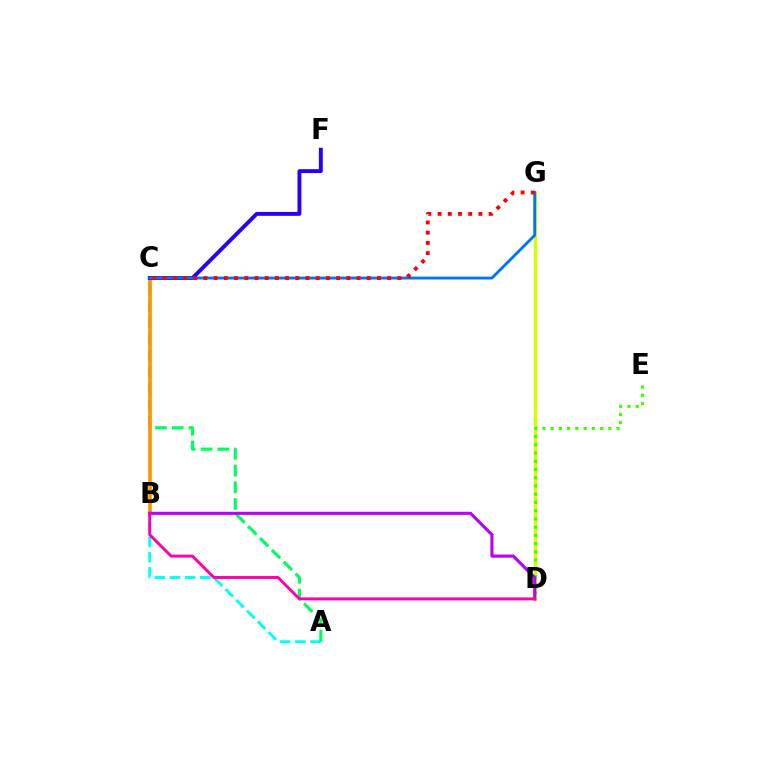{('D', 'G'): [{'color': '#d1ff00', 'line_style': 'solid', 'thickness': 2.46}], ('A', 'B'): [{'color': '#00fff6', 'line_style': 'dashed', 'thickness': 2.06}], ('A', 'C'): [{'color': '#00ff5c', 'line_style': 'dashed', 'thickness': 2.27}], ('D', 'E'): [{'color': '#3dff00', 'line_style': 'dotted', 'thickness': 2.24}], ('B', 'C'): [{'color': '#ff9400', 'line_style': 'solid', 'thickness': 2.65}], ('C', 'F'): [{'color': '#2500ff', 'line_style': 'solid', 'thickness': 2.8}], ('C', 'G'): [{'color': '#0074ff', 'line_style': 'solid', 'thickness': 2.06}, {'color': '#ff0000', 'line_style': 'dotted', 'thickness': 2.77}], ('B', 'D'): [{'color': '#b900ff', 'line_style': 'solid', 'thickness': 2.23}, {'color': '#ff00ac', 'line_style': 'solid', 'thickness': 2.12}]}